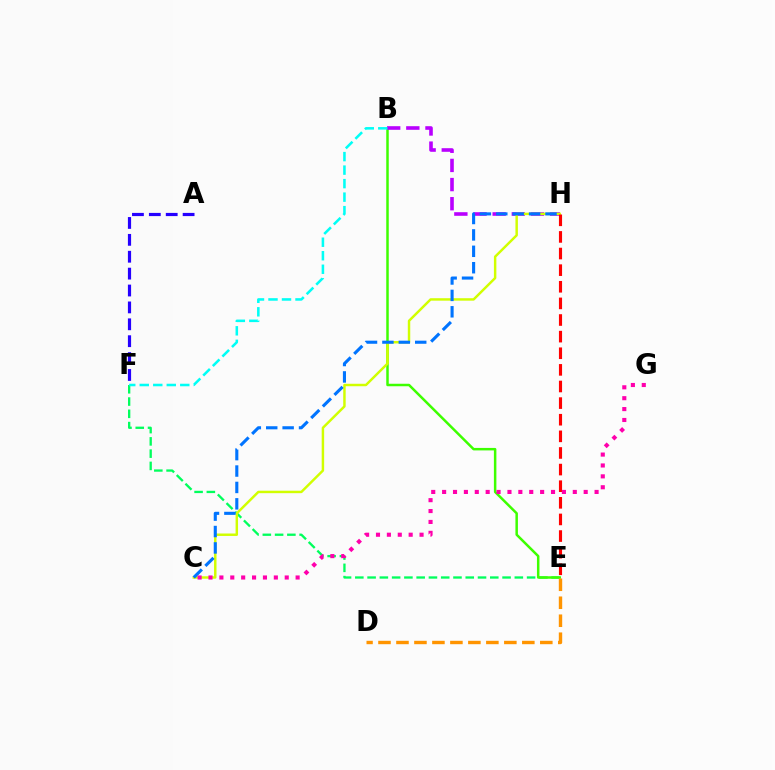{('E', 'F'): [{'color': '#00ff5c', 'line_style': 'dashed', 'thickness': 1.67}], ('B', 'E'): [{'color': '#3dff00', 'line_style': 'solid', 'thickness': 1.79}], ('D', 'E'): [{'color': '#ff9400', 'line_style': 'dashed', 'thickness': 2.44}], ('B', 'H'): [{'color': '#b900ff', 'line_style': 'dashed', 'thickness': 2.6}], ('C', 'H'): [{'color': '#d1ff00', 'line_style': 'solid', 'thickness': 1.77}, {'color': '#0074ff', 'line_style': 'dashed', 'thickness': 2.23}], ('A', 'F'): [{'color': '#2500ff', 'line_style': 'dashed', 'thickness': 2.29}], ('E', 'H'): [{'color': '#ff0000', 'line_style': 'dashed', 'thickness': 2.26}], ('B', 'F'): [{'color': '#00fff6', 'line_style': 'dashed', 'thickness': 1.84}], ('C', 'G'): [{'color': '#ff00ac', 'line_style': 'dotted', 'thickness': 2.96}]}